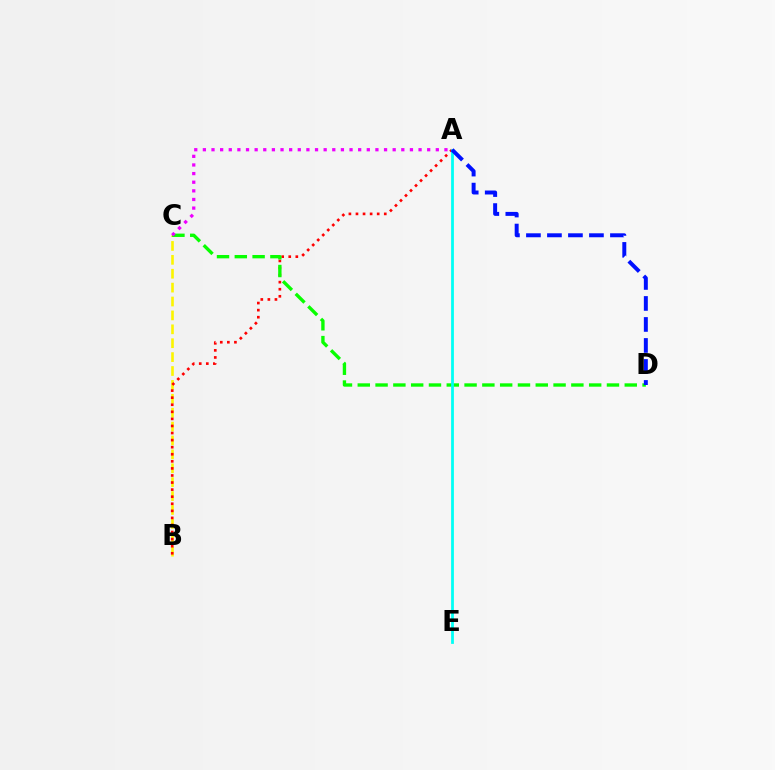{('B', 'C'): [{'color': '#fcf500', 'line_style': 'dashed', 'thickness': 1.89}], ('A', 'B'): [{'color': '#ff0000', 'line_style': 'dotted', 'thickness': 1.92}], ('C', 'D'): [{'color': '#08ff00', 'line_style': 'dashed', 'thickness': 2.42}], ('A', 'E'): [{'color': '#00fff6', 'line_style': 'solid', 'thickness': 2.0}], ('A', 'D'): [{'color': '#0010ff', 'line_style': 'dashed', 'thickness': 2.85}], ('A', 'C'): [{'color': '#ee00ff', 'line_style': 'dotted', 'thickness': 2.34}]}